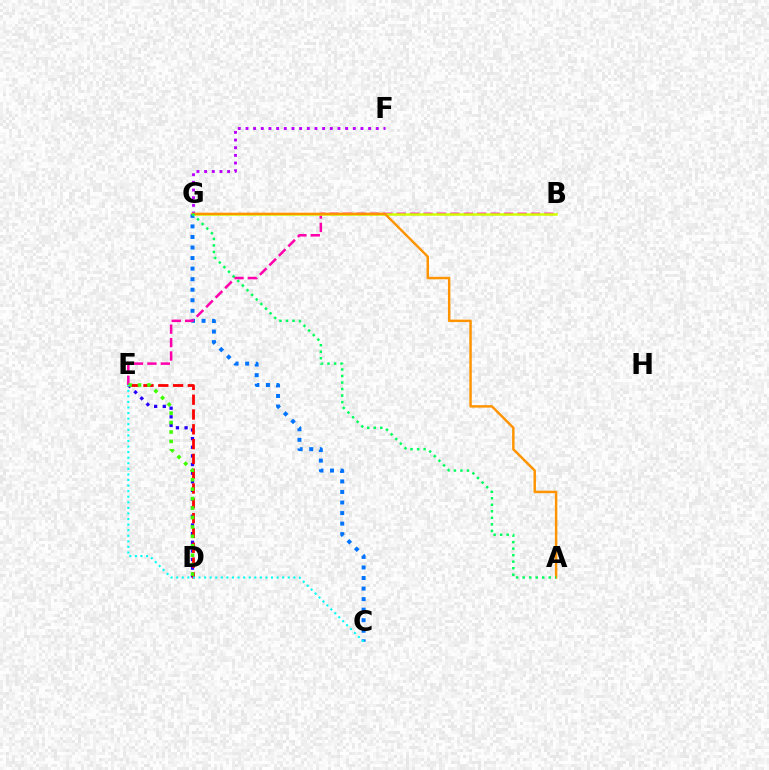{('C', 'G'): [{'color': '#0074ff', 'line_style': 'dotted', 'thickness': 2.87}], ('D', 'E'): [{'color': '#2500ff', 'line_style': 'dotted', 'thickness': 2.35}, {'color': '#ff0000', 'line_style': 'dashed', 'thickness': 2.01}, {'color': '#3dff00', 'line_style': 'dotted', 'thickness': 2.56}], ('B', 'E'): [{'color': '#ff00ac', 'line_style': 'dashed', 'thickness': 1.82}], ('F', 'G'): [{'color': '#b900ff', 'line_style': 'dotted', 'thickness': 2.08}], ('C', 'E'): [{'color': '#00fff6', 'line_style': 'dotted', 'thickness': 1.52}], ('B', 'G'): [{'color': '#d1ff00', 'line_style': 'solid', 'thickness': 1.8}], ('A', 'G'): [{'color': '#ff9400', 'line_style': 'solid', 'thickness': 1.77}, {'color': '#00ff5c', 'line_style': 'dotted', 'thickness': 1.77}]}